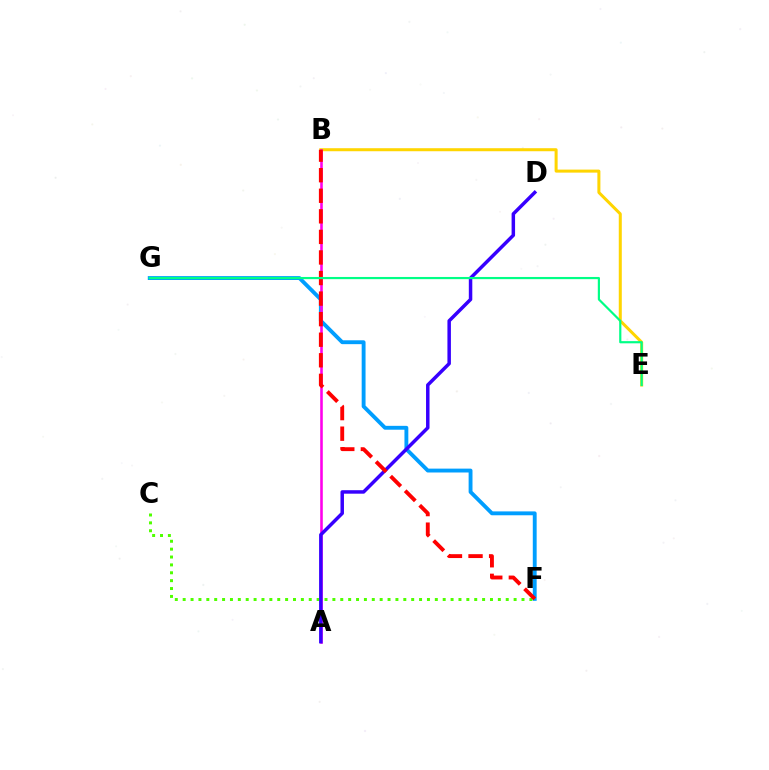{('B', 'E'): [{'color': '#ffd500', 'line_style': 'solid', 'thickness': 2.17}], ('F', 'G'): [{'color': '#009eff', 'line_style': 'solid', 'thickness': 2.79}], ('A', 'B'): [{'color': '#ff00ed', 'line_style': 'solid', 'thickness': 1.86}], ('C', 'F'): [{'color': '#4fff00', 'line_style': 'dotted', 'thickness': 2.14}], ('A', 'D'): [{'color': '#3700ff', 'line_style': 'solid', 'thickness': 2.51}], ('B', 'F'): [{'color': '#ff0000', 'line_style': 'dashed', 'thickness': 2.79}], ('E', 'G'): [{'color': '#00ff86', 'line_style': 'solid', 'thickness': 1.57}]}